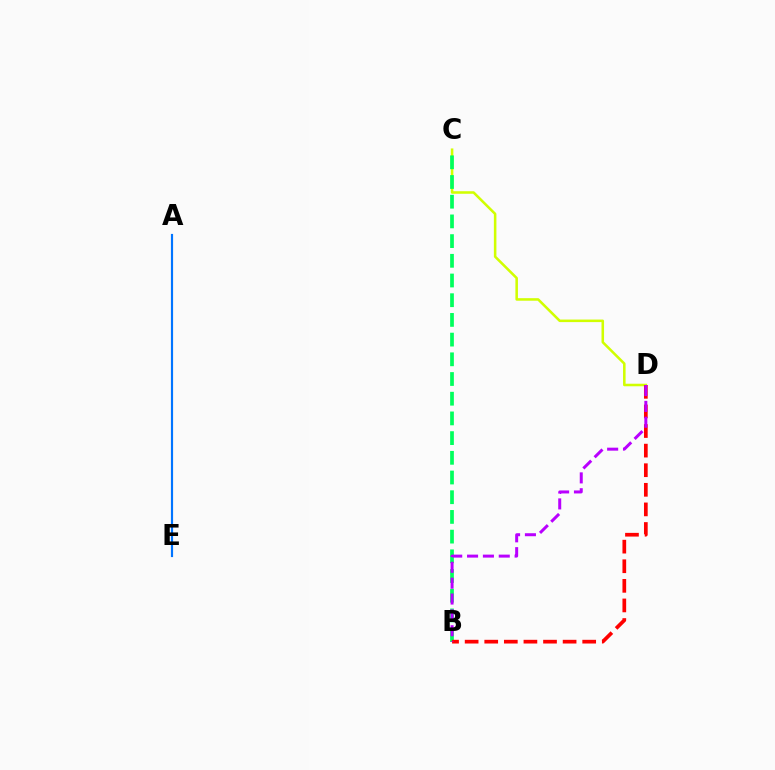{('A', 'E'): [{'color': '#0074ff', 'line_style': 'solid', 'thickness': 1.57}], ('C', 'D'): [{'color': '#d1ff00', 'line_style': 'solid', 'thickness': 1.83}], ('B', 'C'): [{'color': '#00ff5c', 'line_style': 'dashed', 'thickness': 2.68}], ('B', 'D'): [{'color': '#ff0000', 'line_style': 'dashed', 'thickness': 2.66}, {'color': '#b900ff', 'line_style': 'dashed', 'thickness': 2.15}]}